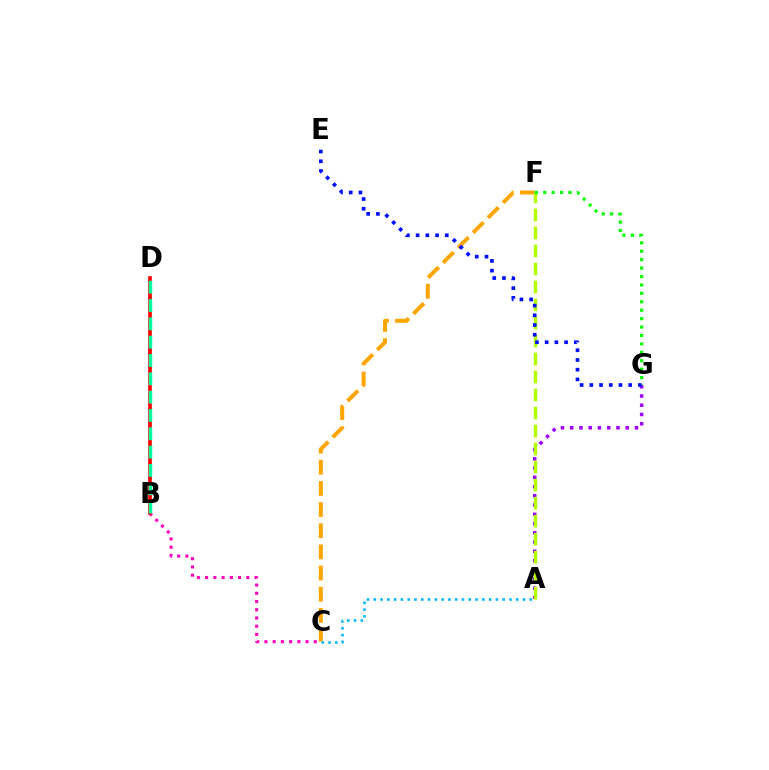{('C', 'F'): [{'color': '#ffa500', 'line_style': 'dashed', 'thickness': 2.88}], ('B', 'C'): [{'color': '#ff00bd', 'line_style': 'dotted', 'thickness': 2.24}], ('A', 'G'): [{'color': '#9b00ff', 'line_style': 'dotted', 'thickness': 2.51}], ('A', 'F'): [{'color': '#b3ff00', 'line_style': 'dashed', 'thickness': 2.45}], ('F', 'G'): [{'color': '#08ff00', 'line_style': 'dotted', 'thickness': 2.29}], ('B', 'D'): [{'color': '#ff0000', 'line_style': 'solid', 'thickness': 2.63}, {'color': '#00ff9d', 'line_style': 'dashed', 'thickness': 2.49}], ('E', 'G'): [{'color': '#0010ff', 'line_style': 'dotted', 'thickness': 2.64}], ('A', 'C'): [{'color': '#00b5ff', 'line_style': 'dotted', 'thickness': 1.84}]}